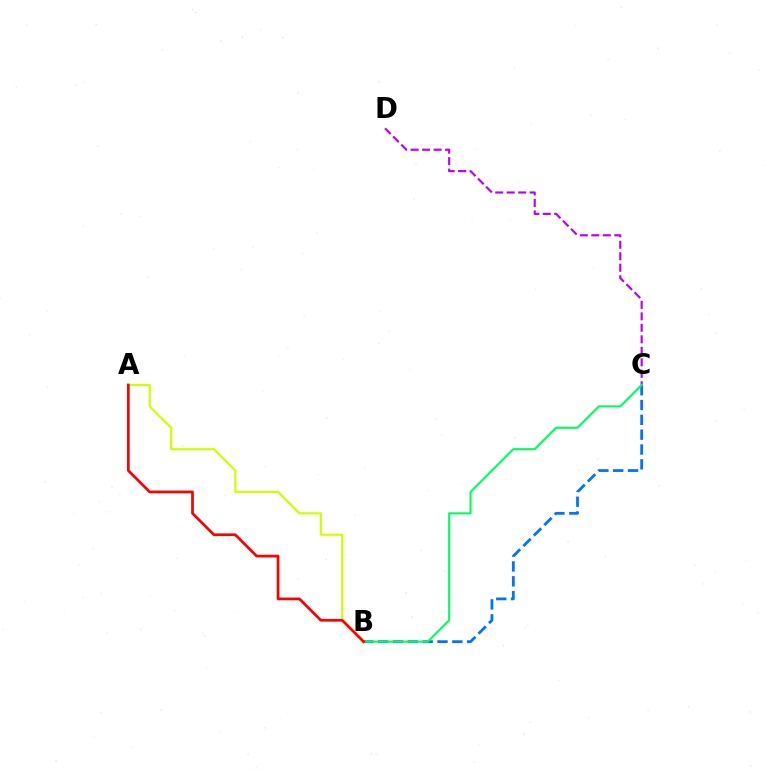{('A', 'B'): [{'color': '#d1ff00', 'line_style': 'solid', 'thickness': 1.58}, {'color': '#ff0000', 'line_style': 'solid', 'thickness': 1.96}], ('C', 'D'): [{'color': '#b900ff', 'line_style': 'dashed', 'thickness': 1.56}], ('B', 'C'): [{'color': '#0074ff', 'line_style': 'dashed', 'thickness': 2.02}, {'color': '#00ff5c', 'line_style': 'solid', 'thickness': 1.52}]}